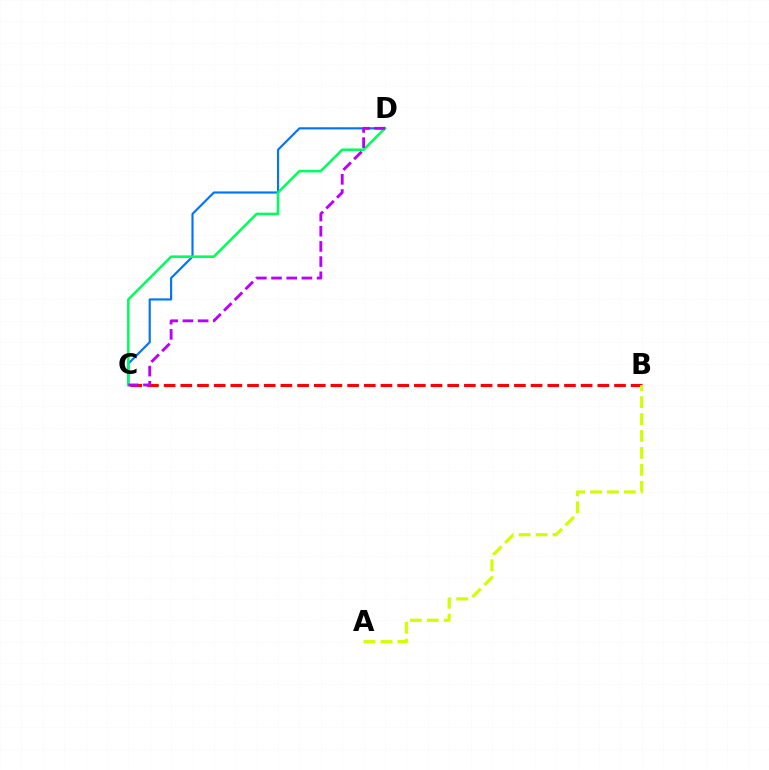{('B', 'C'): [{'color': '#ff0000', 'line_style': 'dashed', 'thickness': 2.27}], ('A', 'B'): [{'color': '#d1ff00', 'line_style': 'dashed', 'thickness': 2.3}], ('C', 'D'): [{'color': '#0074ff', 'line_style': 'solid', 'thickness': 1.55}, {'color': '#00ff5c', 'line_style': 'solid', 'thickness': 1.84}, {'color': '#b900ff', 'line_style': 'dashed', 'thickness': 2.06}]}